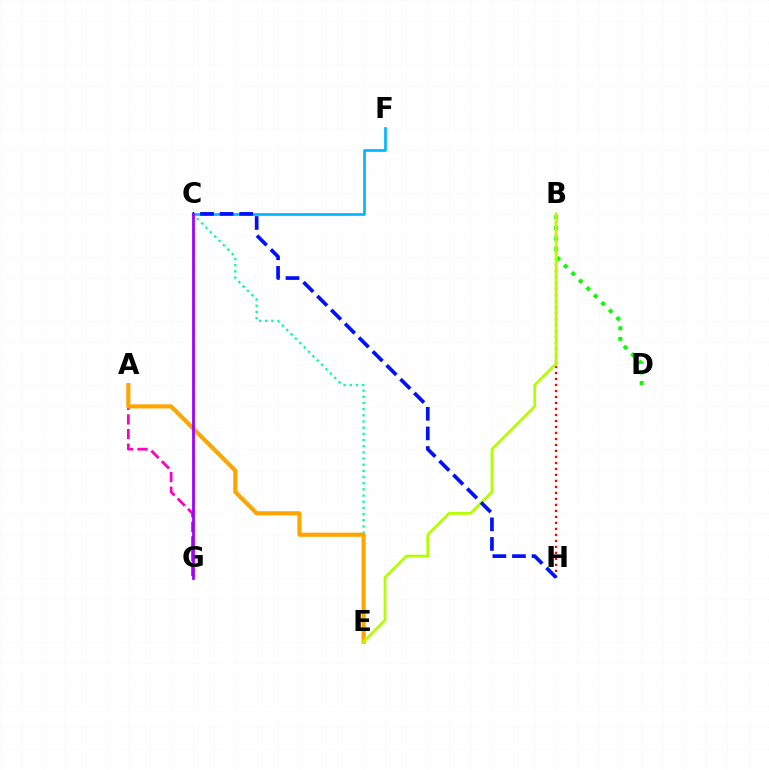{('C', 'E'): [{'color': '#00ff9d', 'line_style': 'dotted', 'thickness': 1.68}], ('B', 'D'): [{'color': '#08ff00', 'line_style': 'dotted', 'thickness': 2.88}], ('C', 'F'): [{'color': '#00b5ff', 'line_style': 'solid', 'thickness': 1.92}], ('A', 'G'): [{'color': '#ff00bd', 'line_style': 'dashed', 'thickness': 1.99}], ('B', 'H'): [{'color': '#ff0000', 'line_style': 'dotted', 'thickness': 1.63}], ('A', 'E'): [{'color': '#ffa500', 'line_style': 'solid', 'thickness': 2.98}], ('B', 'E'): [{'color': '#b3ff00', 'line_style': 'solid', 'thickness': 2.01}], ('C', 'H'): [{'color': '#0010ff', 'line_style': 'dashed', 'thickness': 2.66}], ('C', 'G'): [{'color': '#9b00ff', 'line_style': 'solid', 'thickness': 1.99}]}